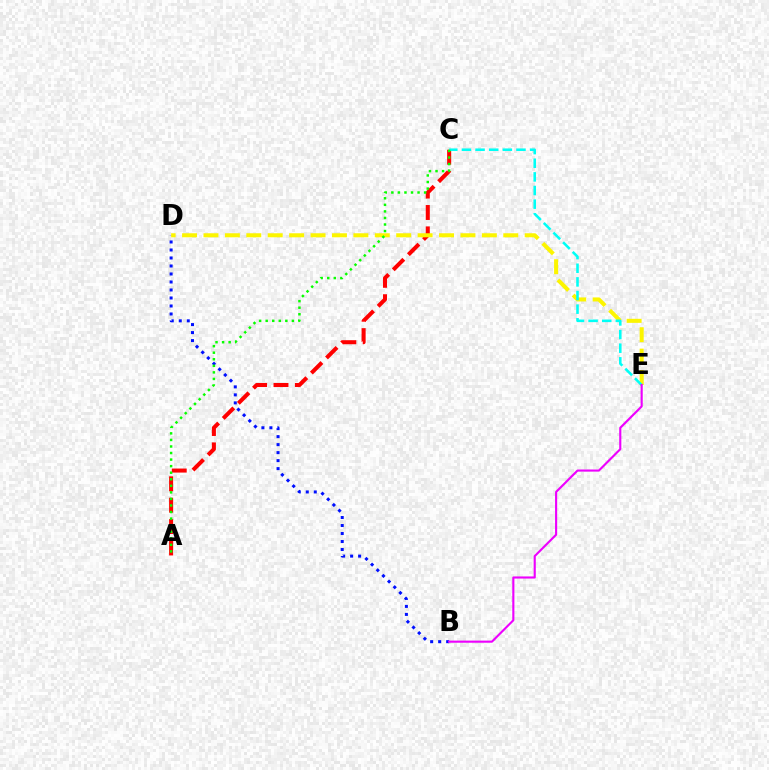{('A', 'C'): [{'color': '#ff0000', 'line_style': 'dashed', 'thickness': 2.91}, {'color': '#08ff00', 'line_style': 'dotted', 'thickness': 1.78}], ('B', 'D'): [{'color': '#0010ff', 'line_style': 'dotted', 'thickness': 2.17}], ('D', 'E'): [{'color': '#fcf500', 'line_style': 'dashed', 'thickness': 2.91}], ('C', 'E'): [{'color': '#00fff6', 'line_style': 'dashed', 'thickness': 1.85}], ('B', 'E'): [{'color': '#ee00ff', 'line_style': 'solid', 'thickness': 1.53}]}